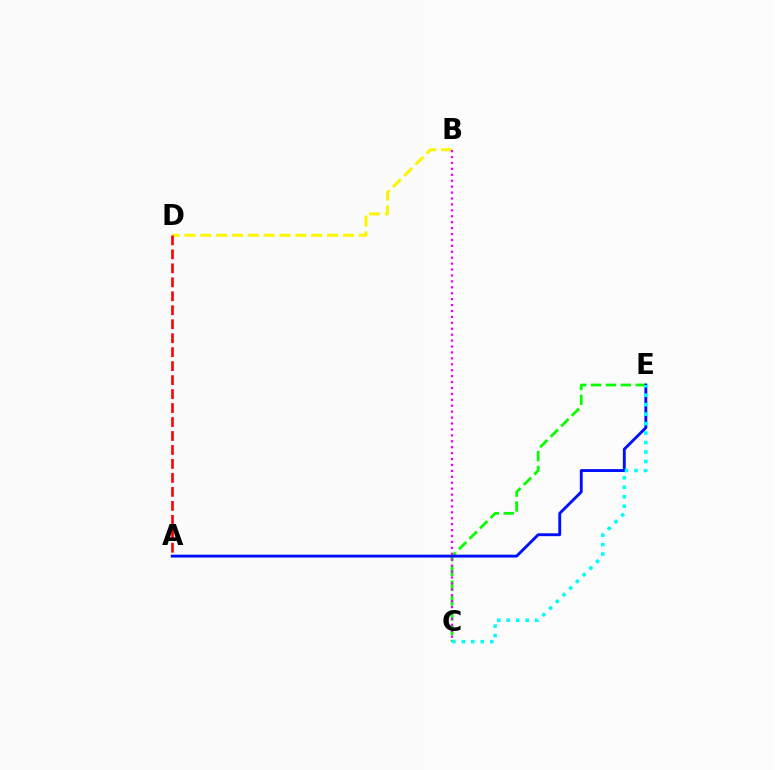{('B', 'D'): [{'color': '#fcf500', 'line_style': 'dashed', 'thickness': 2.15}], ('C', 'E'): [{'color': '#08ff00', 'line_style': 'dashed', 'thickness': 2.02}, {'color': '#00fff6', 'line_style': 'dotted', 'thickness': 2.57}], ('A', 'D'): [{'color': '#ff0000', 'line_style': 'dashed', 'thickness': 1.9}], ('A', 'E'): [{'color': '#0010ff', 'line_style': 'solid', 'thickness': 2.07}], ('B', 'C'): [{'color': '#ee00ff', 'line_style': 'dotted', 'thickness': 1.61}]}